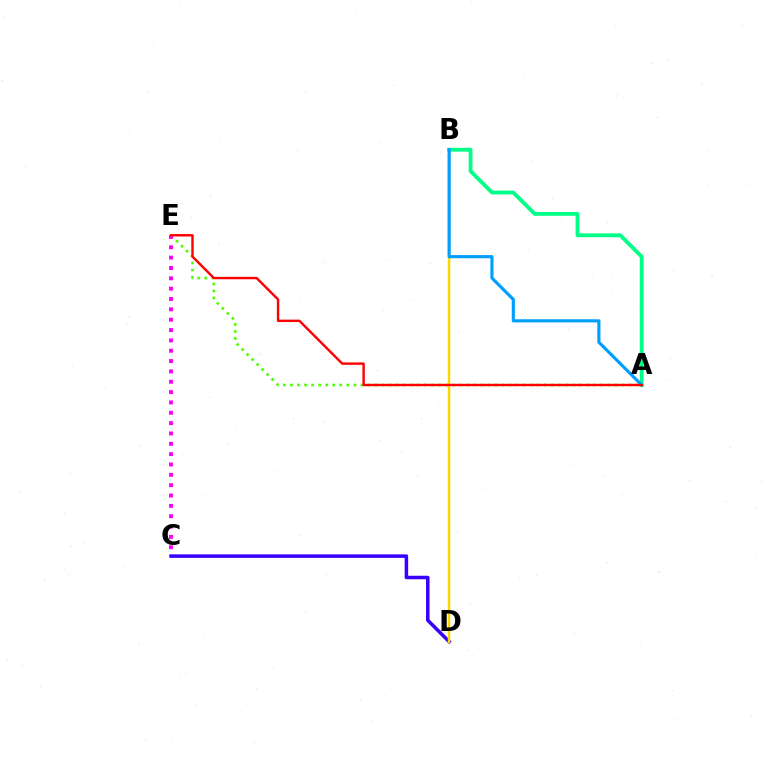{('A', 'E'): [{'color': '#4fff00', 'line_style': 'dotted', 'thickness': 1.92}, {'color': '#ff0000', 'line_style': 'solid', 'thickness': 1.74}], ('C', 'E'): [{'color': '#ff00ed', 'line_style': 'dotted', 'thickness': 2.81}], ('C', 'D'): [{'color': '#3700ff', 'line_style': 'solid', 'thickness': 2.53}], ('B', 'D'): [{'color': '#ffd500', 'line_style': 'solid', 'thickness': 1.78}], ('A', 'B'): [{'color': '#00ff86', 'line_style': 'solid', 'thickness': 2.74}, {'color': '#009eff', 'line_style': 'solid', 'thickness': 2.26}]}